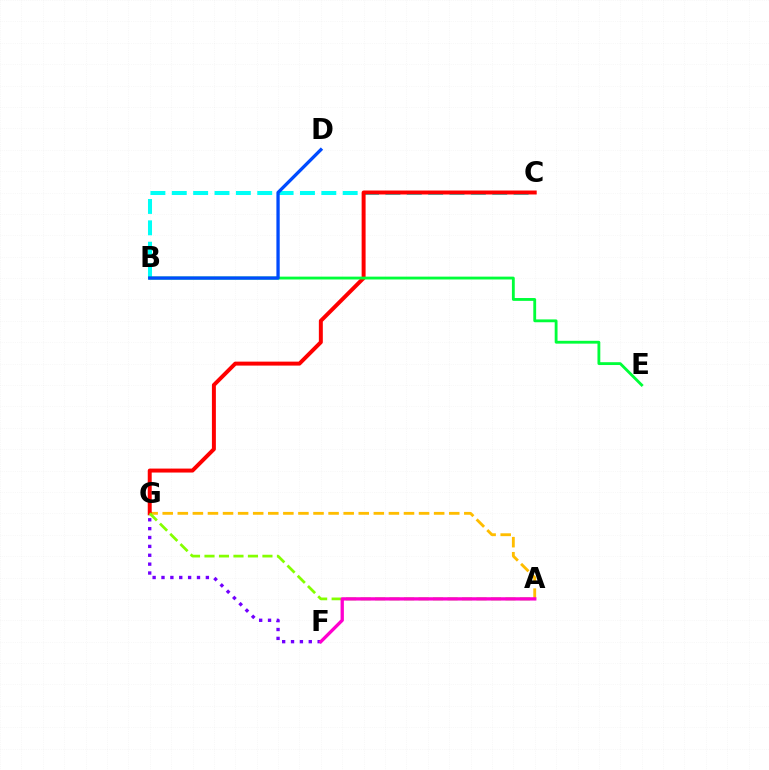{('B', 'C'): [{'color': '#00fff6', 'line_style': 'dashed', 'thickness': 2.9}], ('A', 'G'): [{'color': '#ffbd00', 'line_style': 'dashed', 'thickness': 2.05}, {'color': '#84ff00', 'line_style': 'dashed', 'thickness': 1.97}], ('C', 'G'): [{'color': '#ff0000', 'line_style': 'solid', 'thickness': 2.85}], ('B', 'E'): [{'color': '#00ff39', 'line_style': 'solid', 'thickness': 2.04}], ('B', 'D'): [{'color': '#004bff', 'line_style': 'solid', 'thickness': 2.37}], ('F', 'G'): [{'color': '#7200ff', 'line_style': 'dotted', 'thickness': 2.41}], ('A', 'F'): [{'color': '#ff00cf', 'line_style': 'solid', 'thickness': 2.39}]}